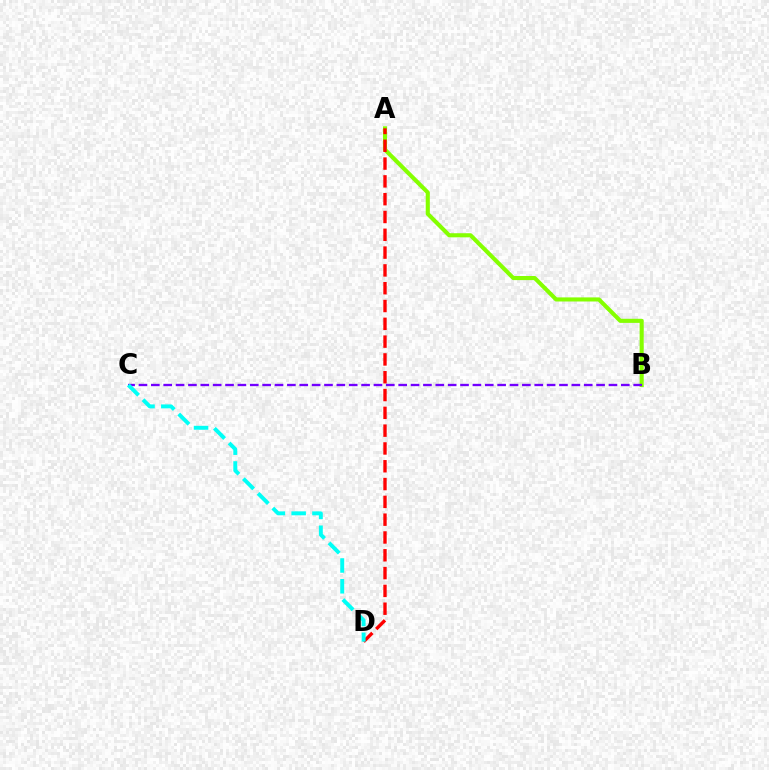{('A', 'B'): [{'color': '#84ff00', 'line_style': 'solid', 'thickness': 2.95}], ('B', 'C'): [{'color': '#7200ff', 'line_style': 'dashed', 'thickness': 1.68}], ('A', 'D'): [{'color': '#ff0000', 'line_style': 'dashed', 'thickness': 2.42}], ('C', 'D'): [{'color': '#00fff6', 'line_style': 'dashed', 'thickness': 2.83}]}